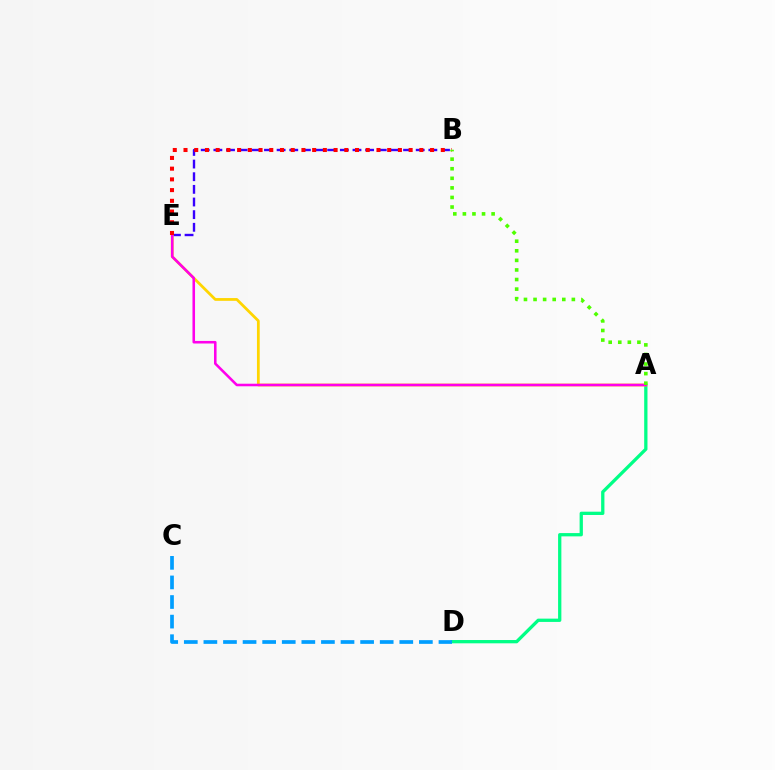{('A', 'D'): [{'color': '#00ff86', 'line_style': 'solid', 'thickness': 2.37}], ('B', 'E'): [{'color': '#3700ff', 'line_style': 'dashed', 'thickness': 1.72}, {'color': '#ff0000', 'line_style': 'dotted', 'thickness': 2.91}], ('A', 'E'): [{'color': '#ffd500', 'line_style': 'solid', 'thickness': 1.99}, {'color': '#ff00ed', 'line_style': 'solid', 'thickness': 1.84}], ('A', 'B'): [{'color': '#4fff00', 'line_style': 'dotted', 'thickness': 2.6}], ('C', 'D'): [{'color': '#009eff', 'line_style': 'dashed', 'thickness': 2.66}]}